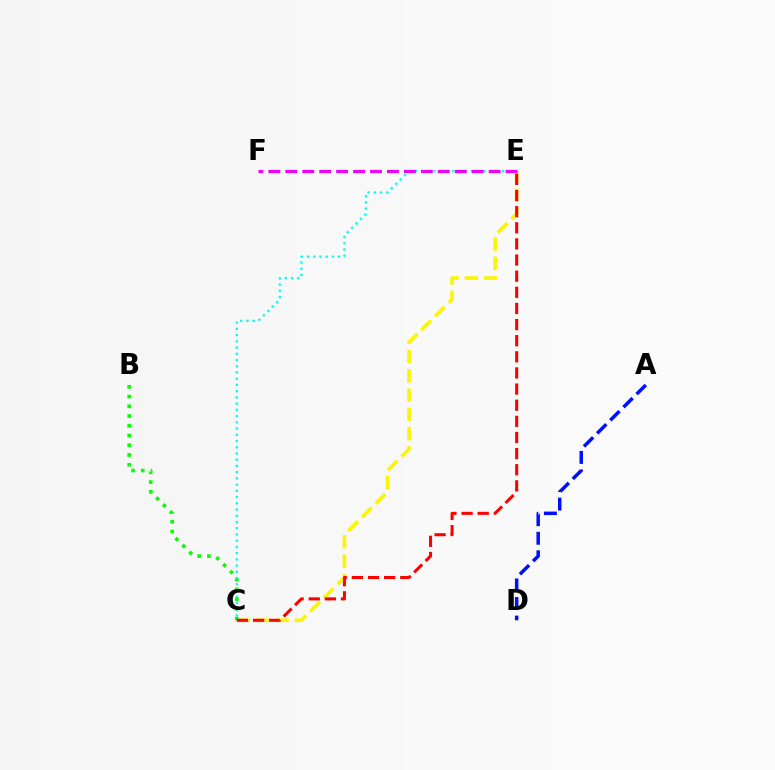{('C', 'E'): [{'color': '#fcf500', 'line_style': 'dashed', 'thickness': 2.62}, {'color': '#00fff6', 'line_style': 'dotted', 'thickness': 1.69}, {'color': '#ff0000', 'line_style': 'dashed', 'thickness': 2.19}], ('B', 'C'): [{'color': '#08ff00', 'line_style': 'dotted', 'thickness': 2.64}], ('E', 'F'): [{'color': '#ee00ff', 'line_style': 'dashed', 'thickness': 2.3}], ('A', 'D'): [{'color': '#0010ff', 'line_style': 'dashed', 'thickness': 2.52}]}